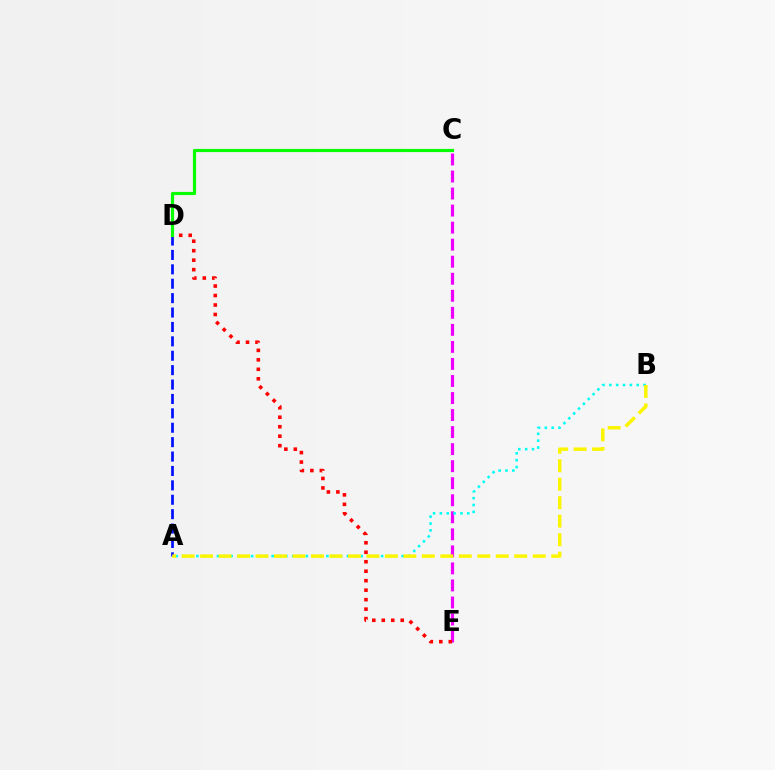{('C', 'E'): [{'color': '#ee00ff', 'line_style': 'dashed', 'thickness': 2.31}], ('D', 'E'): [{'color': '#ff0000', 'line_style': 'dotted', 'thickness': 2.58}], ('A', 'D'): [{'color': '#0010ff', 'line_style': 'dashed', 'thickness': 1.96}], ('C', 'D'): [{'color': '#08ff00', 'line_style': 'solid', 'thickness': 2.26}], ('A', 'B'): [{'color': '#00fff6', 'line_style': 'dotted', 'thickness': 1.86}, {'color': '#fcf500', 'line_style': 'dashed', 'thickness': 2.51}]}